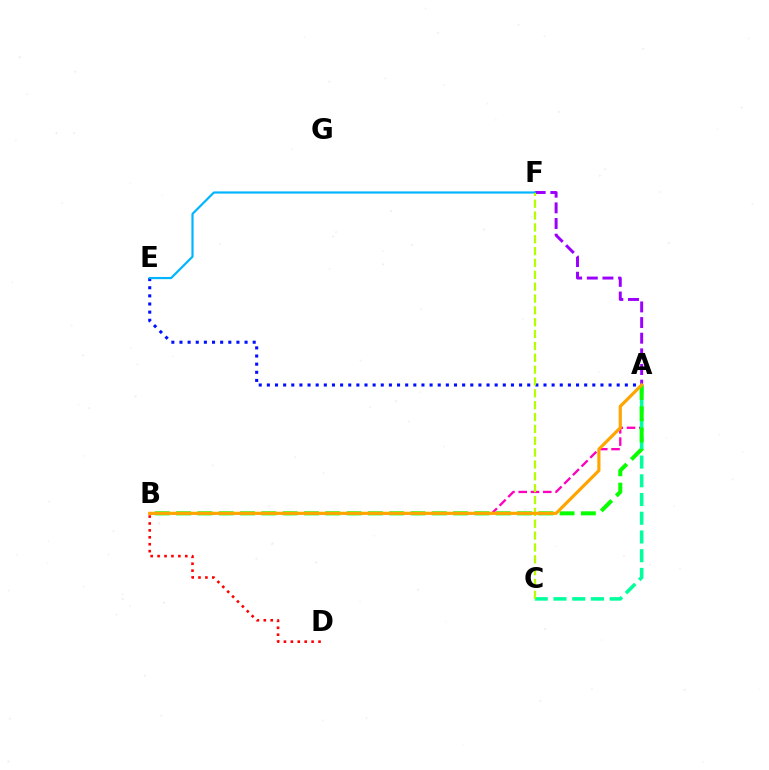{('A', 'B'): [{'color': '#ff00bd', 'line_style': 'dashed', 'thickness': 1.67}, {'color': '#08ff00', 'line_style': 'dashed', 'thickness': 2.89}, {'color': '#ffa500', 'line_style': 'solid', 'thickness': 2.28}], ('A', 'C'): [{'color': '#00ff9d', 'line_style': 'dashed', 'thickness': 2.54}], ('A', 'F'): [{'color': '#9b00ff', 'line_style': 'dashed', 'thickness': 2.13}], ('B', 'D'): [{'color': '#ff0000', 'line_style': 'dotted', 'thickness': 1.88}], ('A', 'E'): [{'color': '#0010ff', 'line_style': 'dotted', 'thickness': 2.21}], ('E', 'F'): [{'color': '#00b5ff', 'line_style': 'solid', 'thickness': 1.58}], ('C', 'F'): [{'color': '#b3ff00', 'line_style': 'dashed', 'thickness': 1.61}]}